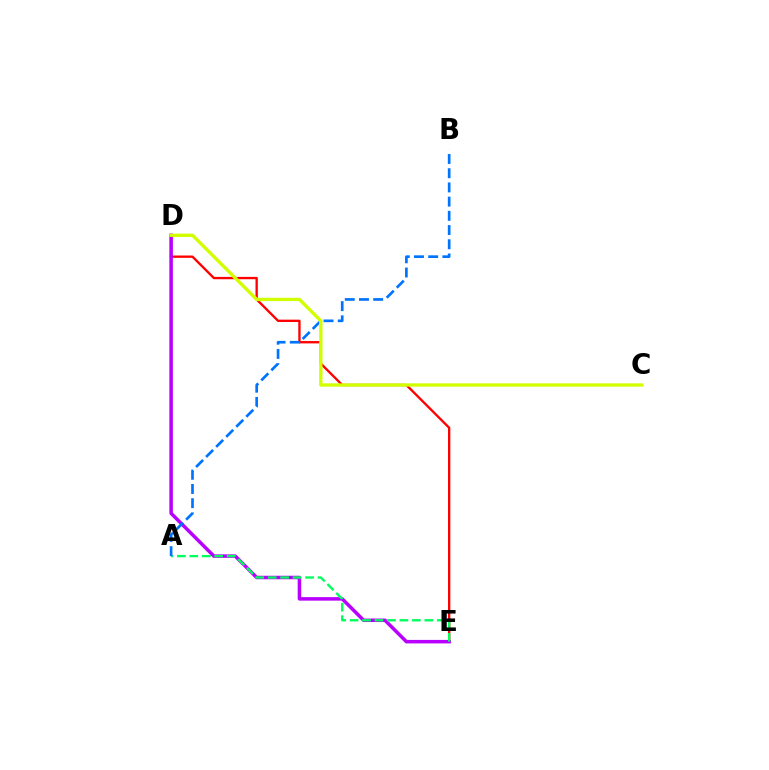{('D', 'E'): [{'color': '#ff0000', 'line_style': 'solid', 'thickness': 1.69}, {'color': '#b900ff', 'line_style': 'solid', 'thickness': 2.52}], ('A', 'E'): [{'color': '#00ff5c', 'line_style': 'dashed', 'thickness': 1.69}], ('A', 'B'): [{'color': '#0074ff', 'line_style': 'dashed', 'thickness': 1.93}], ('C', 'D'): [{'color': '#d1ff00', 'line_style': 'solid', 'thickness': 2.39}]}